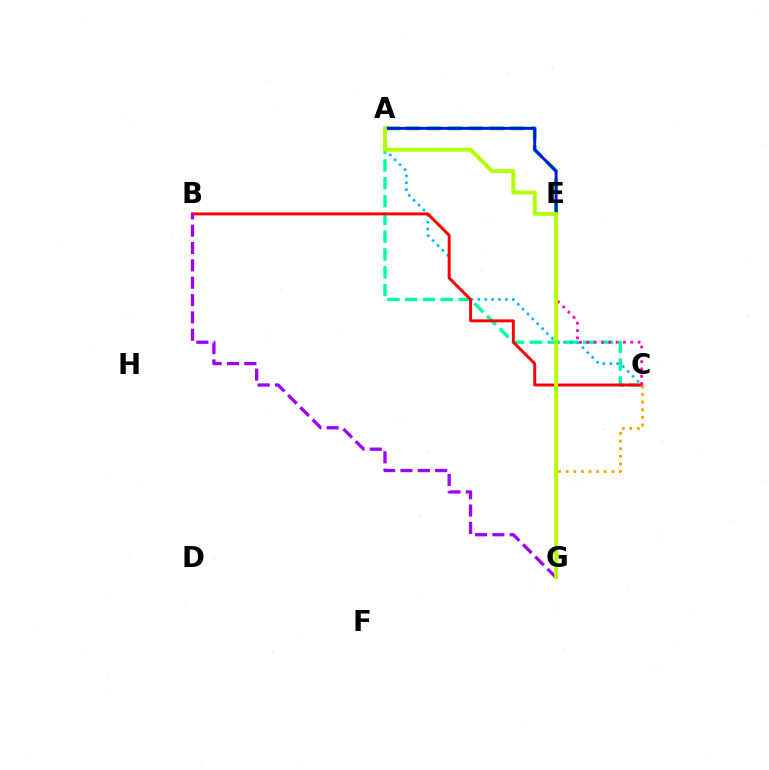{('A', 'C'): [{'color': '#00ff9d', 'line_style': 'dashed', 'thickness': 2.42}, {'color': '#00b5ff', 'line_style': 'dotted', 'thickness': 1.87}], ('A', 'E'): [{'color': '#08ff00', 'line_style': 'dashed', 'thickness': 2.84}, {'color': '#0010ff', 'line_style': 'solid', 'thickness': 2.11}], ('B', 'C'): [{'color': '#ff0000', 'line_style': 'solid', 'thickness': 2.11}], ('C', 'G'): [{'color': '#ffa500', 'line_style': 'dotted', 'thickness': 2.07}], ('B', 'G'): [{'color': '#9b00ff', 'line_style': 'dashed', 'thickness': 2.36}], ('C', 'E'): [{'color': '#ff00bd', 'line_style': 'dotted', 'thickness': 1.99}], ('A', 'G'): [{'color': '#b3ff00', 'line_style': 'solid', 'thickness': 2.8}]}